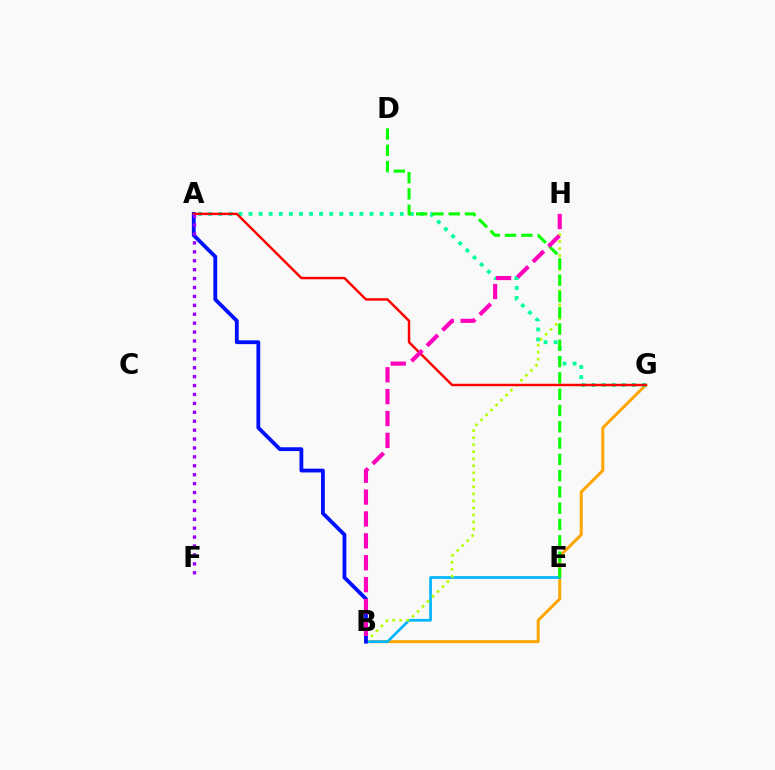{('B', 'G'): [{'color': '#ffa500', 'line_style': 'solid', 'thickness': 2.16}], ('A', 'G'): [{'color': '#00ff9d', 'line_style': 'dotted', 'thickness': 2.74}, {'color': '#ff0000', 'line_style': 'solid', 'thickness': 1.76}], ('B', 'E'): [{'color': '#00b5ff', 'line_style': 'solid', 'thickness': 1.95}], ('B', 'H'): [{'color': '#b3ff00', 'line_style': 'dotted', 'thickness': 1.91}, {'color': '#ff00bd', 'line_style': 'dashed', 'thickness': 2.97}], ('A', 'B'): [{'color': '#0010ff', 'line_style': 'solid', 'thickness': 2.75}], ('D', 'E'): [{'color': '#08ff00', 'line_style': 'dashed', 'thickness': 2.21}], ('A', 'F'): [{'color': '#9b00ff', 'line_style': 'dotted', 'thickness': 2.42}]}